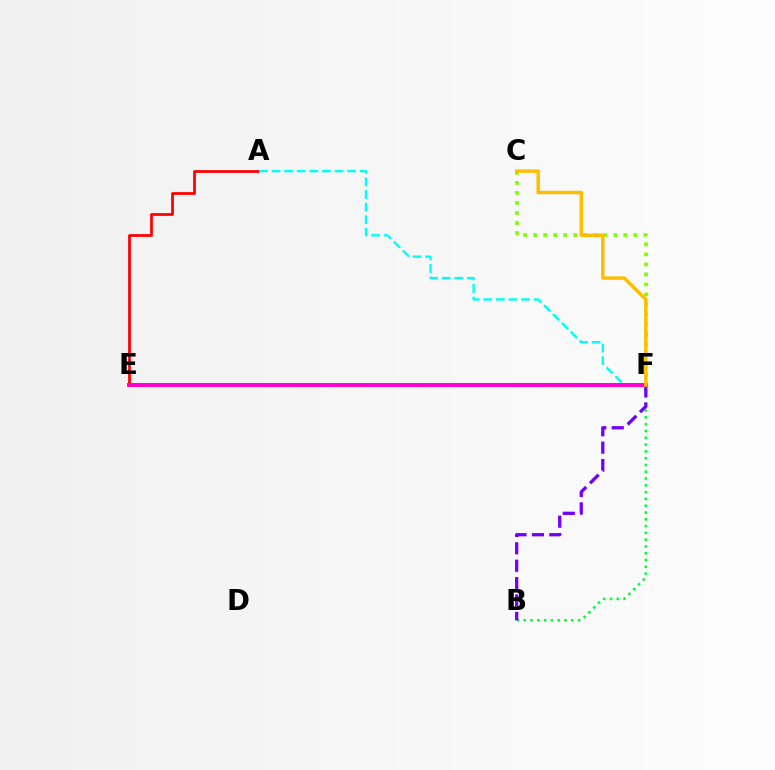{('A', 'E'): [{'color': '#ff0000', 'line_style': 'solid', 'thickness': 1.98}], ('B', 'F'): [{'color': '#00ff39', 'line_style': 'dotted', 'thickness': 1.85}, {'color': '#7200ff', 'line_style': 'dashed', 'thickness': 2.37}], ('C', 'F'): [{'color': '#84ff00', 'line_style': 'dotted', 'thickness': 2.72}, {'color': '#ffbd00', 'line_style': 'solid', 'thickness': 2.48}], ('A', 'F'): [{'color': '#00fff6', 'line_style': 'dashed', 'thickness': 1.71}], ('E', 'F'): [{'color': '#004bff', 'line_style': 'dotted', 'thickness': 2.11}, {'color': '#ff00cf', 'line_style': 'solid', 'thickness': 2.84}]}